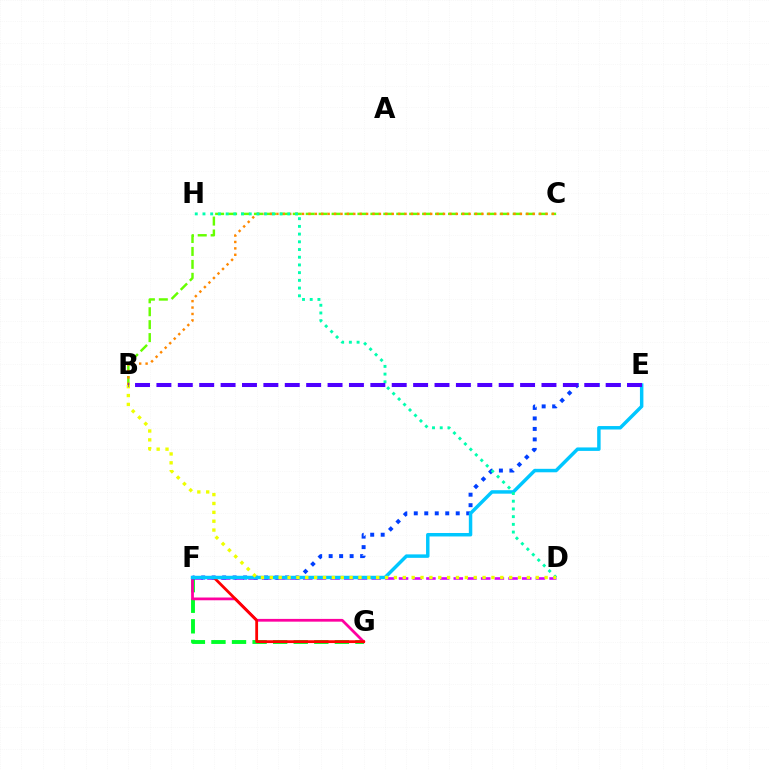{('D', 'F'): [{'color': '#d600ff', 'line_style': 'dashed', 'thickness': 1.86}], ('B', 'C'): [{'color': '#66ff00', 'line_style': 'dashed', 'thickness': 1.76}, {'color': '#ff8800', 'line_style': 'dotted', 'thickness': 1.74}], ('F', 'G'): [{'color': '#00ff27', 'line_style': 'dashed', 'thickness': 2.79}, {'color': '#ff00a0', 'line_style': 'solid', 'thickness': 1.99}, {'color': '#ff0000', 'line_style': 'solid', 'thickness': 2.02}], ('E', 'F'): [{'color': '#003fff', 'line_style': 'dotted', 'thickness': 2.85}, {'color': '#00c7ff', 'line_style': 'solid', 'thickness': 2.49}], ('D', 'H'): [{'color': '#00ffaf', 'line_style': 'dotted', 'thickness': 2.1}], ('B', 'D'): [{'color': '#eeff00', 'line_style': 'dotted', 'thickness': 2.41}], ('B', 'E'): [{'color': '#4f00ff', 'line_style': 'dashed', 'thickness': 2.91}]}